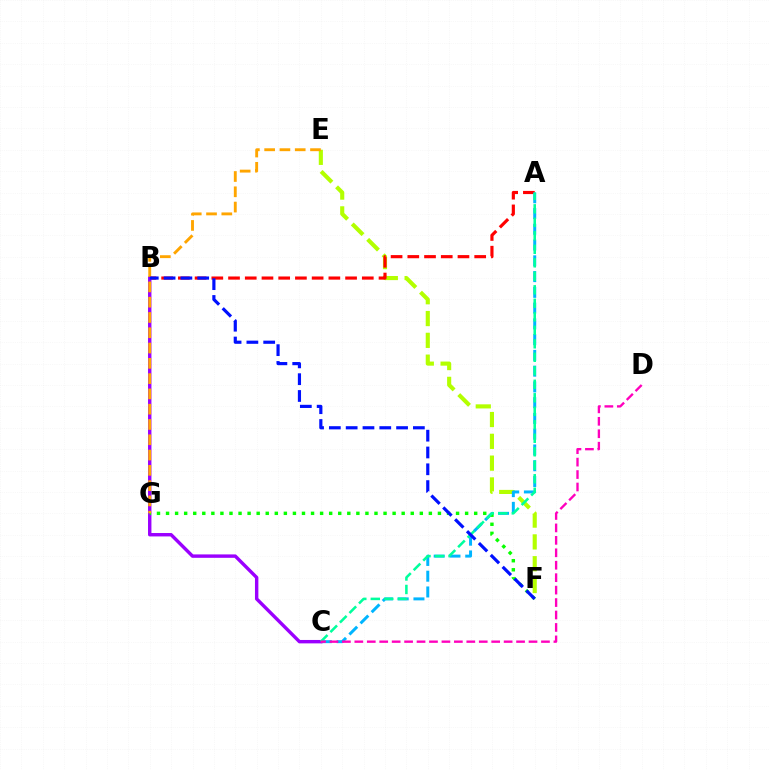{('E', 'F'): [{'color': '#b3ff00', 'line_style': 'dashed', 'thickness': 2.96}], ('A', 'B'): [{'color': '#ff0000', 'line_style': 'dashed', 'thickness': 2.27}], ('A', 'C'): [{'color': '#00b5ff', 'line_style': 'dashed', 'thickness': 2.14}, {'color': '#00ff9d', 'line_style': 'dashed', 'thickness': 1.83}], ('B', 'C'): [{'color': '#9b00ff', 'line_style': 'solid', 'thickness': 2.45}], ('F', 'G'): [{'color': '#08ff00', 'line_style': 'dotted', 'thickness': 2.46}], ('E', 'G'): [{'color': '#ffa500', 'line_style': 'dashed', 'thickness': 2.08}], ('B', 'F'): [{'color': '#0010ff', 'line_style': 'dashed', 'thickness': 2.28}], ('C', 'D'): [{'color': '#ff00bd', 'line_style': 'dashed', 'thickness': 1.69}]}